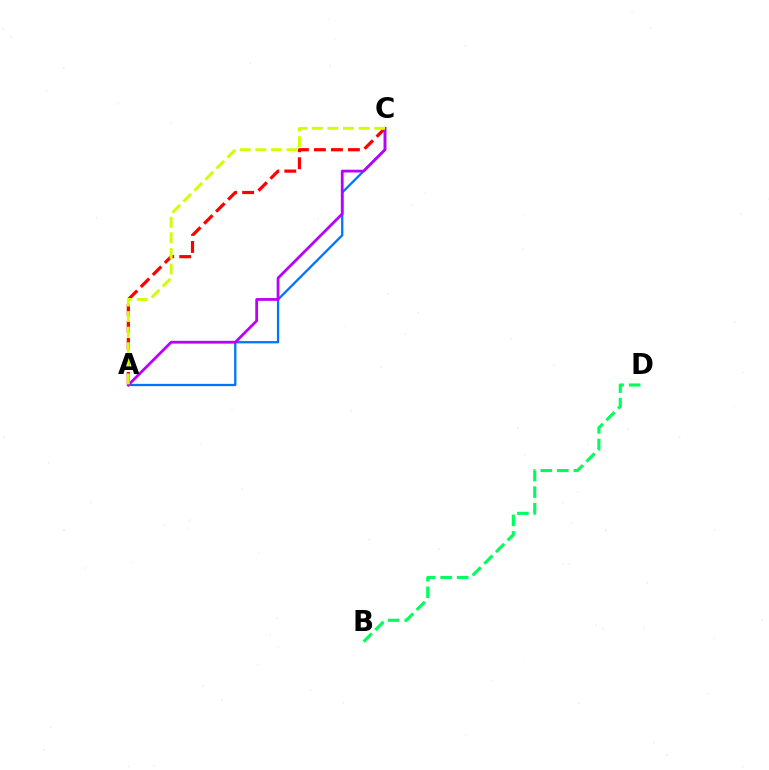{('A', 'C'): [{'color': '#ff0000', 'line_style': 'dashed', 'thickness': 2.31}, {'color': '#0074ff', 'line_style': 'solid', 'thickness': 1.64}, {'color': '#b900ff', 'line_style': 'solid', 'thickness': 2.0}, {'color': '#d1ff00', 'line_style': 'dashed', 'thickness': 2.12}], ('B', 'D'): [{'color': '#00ff5c', 'line_style': 'dashed', 'thickness': 2.25}]}